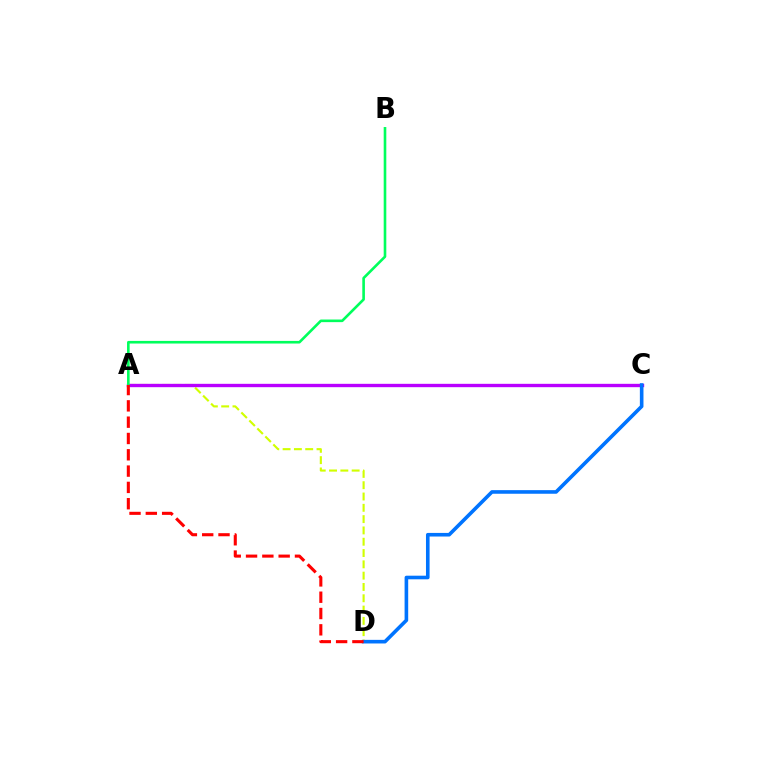{('A', 'D'): [{'color': '#d1ff00', 'line_style': 'dashed', 'thickness': 1.54}, {'color': '#ff0000', 'line_style': 'dashed', 'thickness': 2.22}], ('A', 'C'): [{'color': '#b900ff', 'line_style': 'solid', 'thickness': 2.42}], ('C', 'D'): [{'color': '#0074ff', 'line_style': 'solid', 'thickness': 2.6}], ('A', 'B'): [{'color': '#00ff5c', 'line_style': 'solid', 'thickness': 1.88}]}